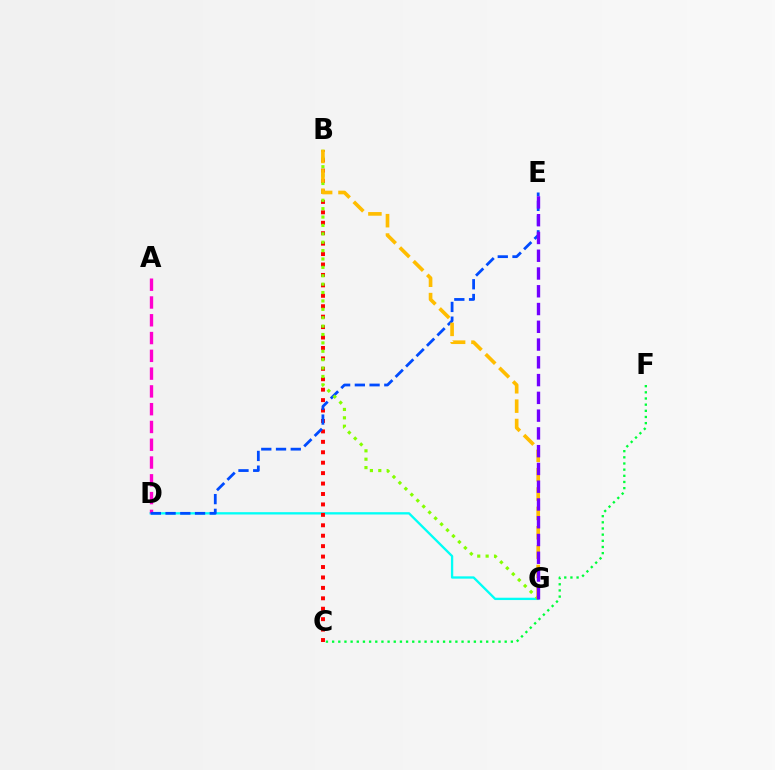{('D', 'G'): [{'color': '#00fff6', 'line_style': 'solid', 'thickness': 1.67}], ('A', 'D'): [{'color': '#ff00cf', 'line_style': 'dashed', 'thickness': 2.42}], ('B', 'C'): [{'color': '#ff0000', 'line_style': 'dotted', 'thickness': 2.83}], ('D', 'E'): [{'color': '#004bff', 'line_style': 'dashed', 'thickness': 2.0}], ('B', 'G'): [{'color': '#84ff00', 'line_style': 'dotted', 'thickness': 2.28}, {'color': '#ffbd00', 'line_style': 'dashed', 'thickness': 2.63}], ('E', 'G'): [{'color': '#7200ff', 'line_style': 'dashed', 'thickness': 2.41}], ('C', 'F'): [{'color': '#00ff39', 'line_style': 'dotted', 'thickness': 1.67}]}